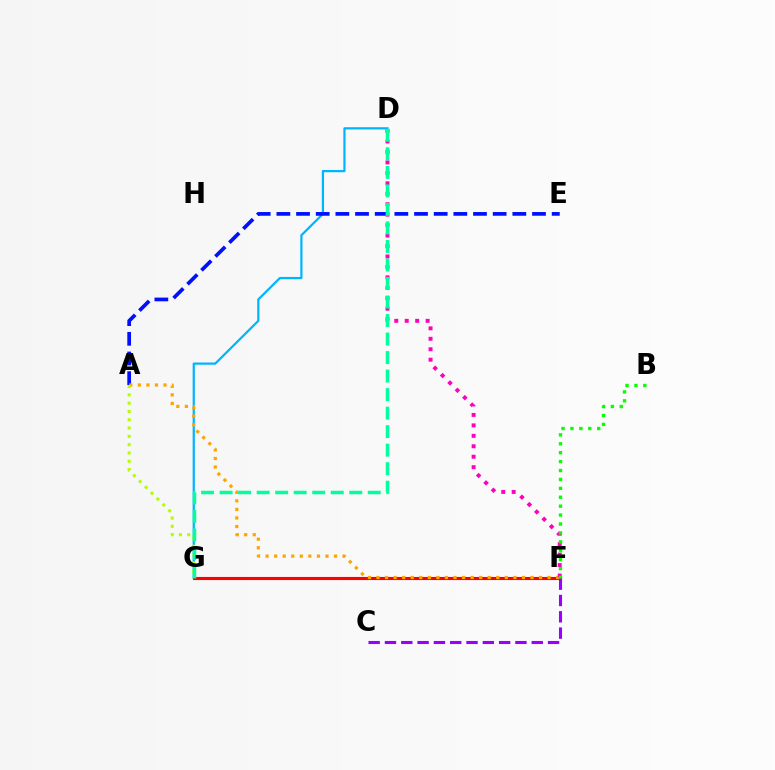{('D', 'G'): [{'color': '#00b5ff', 'line_style': 'solid', 'thickness': 1.6}, {'color': '#00ff9d', 'line_style': 'dashed', 'thickness': 2.52}], ('F', 'G'): [{'color': '#ff0000', 'line_style': 'solid', 'thickness': 2.24}], ('A', 'E'): [{'color': '#0010ff', 'line_style': 'dashed', 'thickness': 2.67}], ('A', 'F'): [{'color': '#ffa500', 'line_style': 'dotted', 'thickness': 2.32}], ('A', 'G'): [{'color': '#b3ff00', 'line_style': 'dotted', 'thickness': 2.25}], ('D', 'F'): [{'color': '#ff00bd', 'line_style': 'dotted', 'thickness': 2.84}], ('C', 'F'): [{'color': '#9b00ff', 'line_style': 'dashed', 'thickness': 2.22}], ('B', 'F'): [{'color': '#08ff00', 'line_style': 'dotted', 'thickness': 2.42}]}